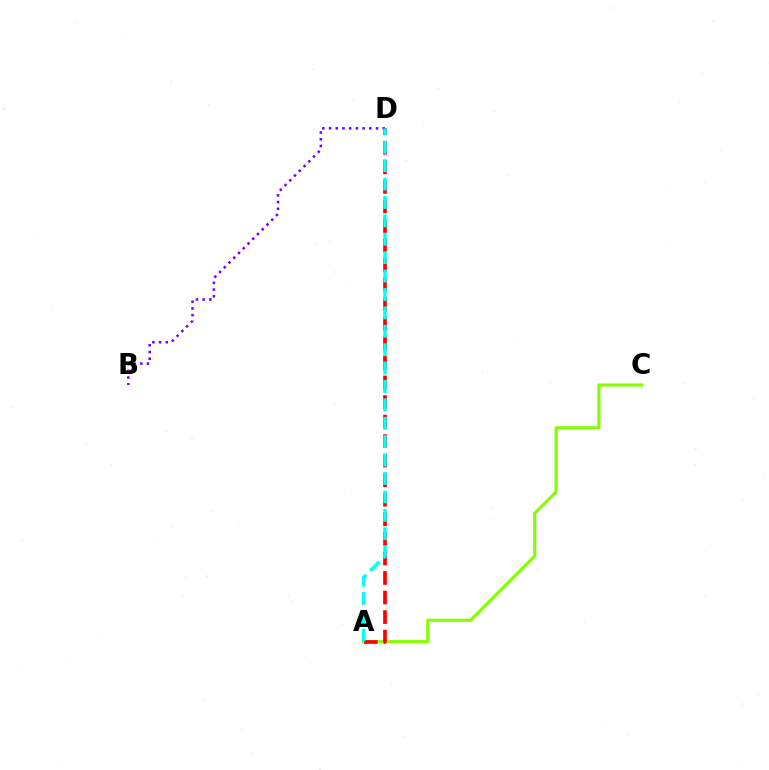{('A', 'C'): [{'color': '#84ff00', 'line_style': 'solid', 'thickness': 2.26}], ('A', 'D'): [{'color': '#ff0000', 'line_style': 'dashed', 'thickness': 2.66}, {'color': '#00fff6', 'line_style': 'dashed', 'thickness': 2.5}], ('B', 'D'): [{'color': '#7200ff', 'line_style': 'dotted', 'thickness': 1.82}]}